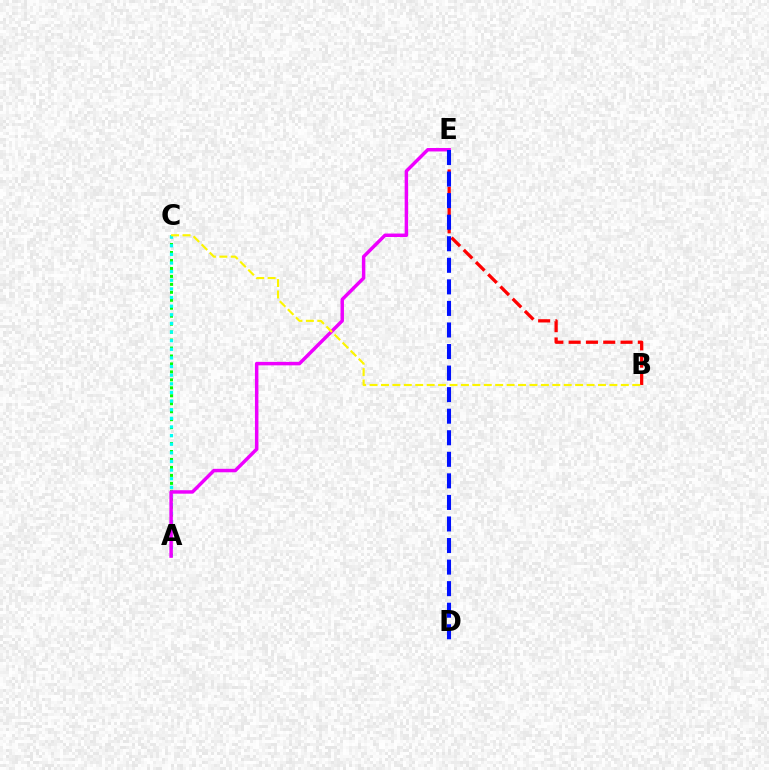{('A', 'C'): [{'color': '#08ff00', 'line_style': 'dotted', 'thickness': 2.16}, {'color': '#00fff6', 'line_style': 'dotted', 'thickness': 2.34}], ('A', 'E'): [{'color': '#ee00ff', 'line_style': 'solid', 'thickness': 2.5}], ('B', 'E'): [{'color': '#ff0000', 'line_style': 'dashed', 'thickness': 2.35}], ('D', 'E'): [{'color': '#0010ff', 'line_style': 'dashed', 'thickness': 2.93}], ('B', 'C'): [{'color': '#fcf500', 'line_style': 'dashed', 'thickness': 1.55}]}